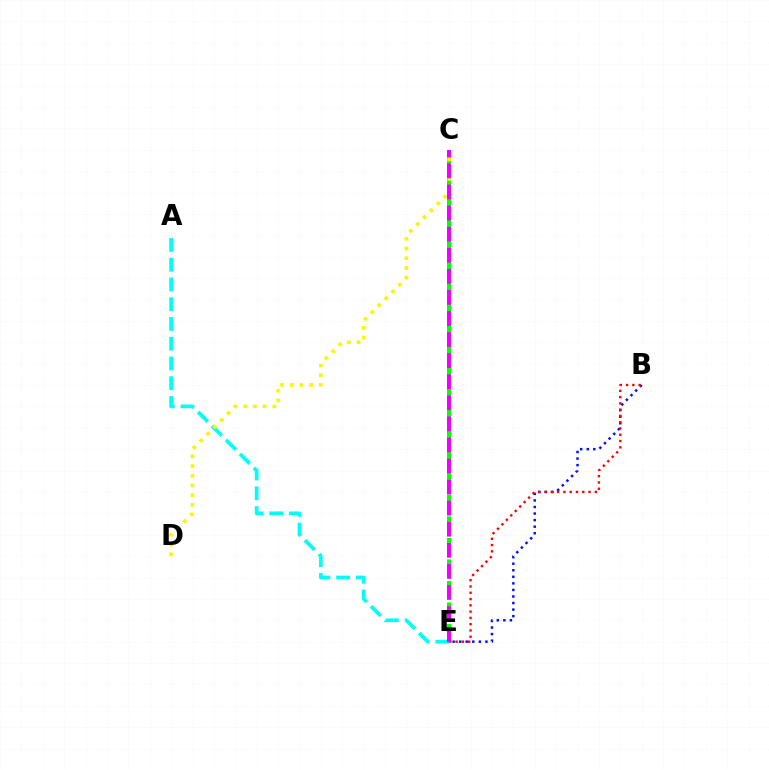{('A', 'E'): [{'color': '#00fff6', 'line_style': 'dashed', 'thickness': 2.68}], ('C', 'E'): [{'color': '#08ff00', 'line_style': 'dashed', 'thickness': 2.93}, {'color': '#ee00ff', 'line_style': 'dashed', 'thickness': 2.86}], ('B', 'E'): [{'color': '#0010ff', 'line_style': 'dotted', 'thickness': 1.78}, {'color': '#ff0000', 'line_style': 'dotted', 'thickness': 1.71}], ('C', 'D'): [{'color': '#fcf500', 'line_style': 'dotted', 'thickness': 2.64}]}